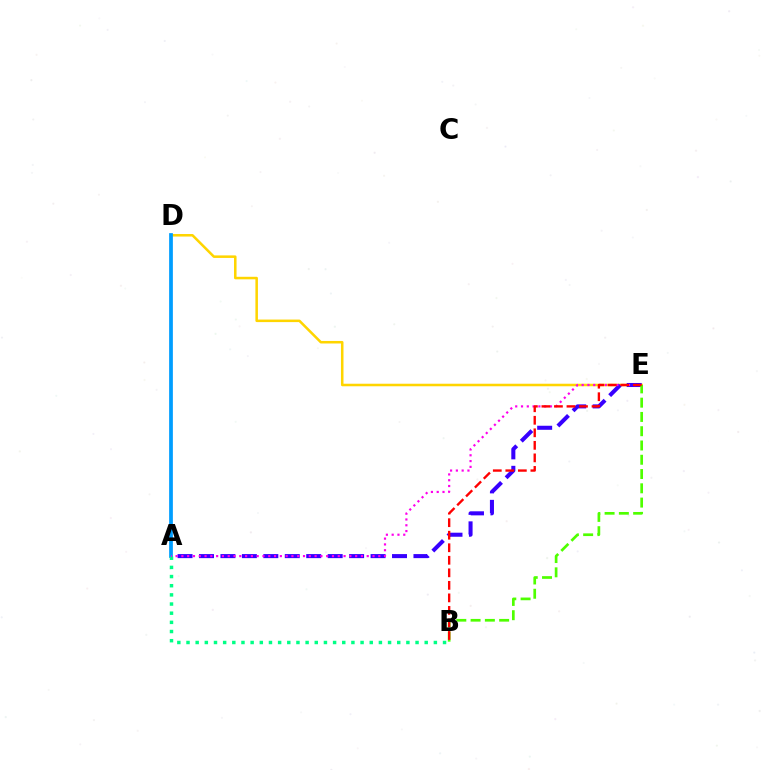{('D', 'E'): [{'color': '#ffd500', 'line_style': 'solid', 'thickness': 1.83}], ('A', 'D'): [{'color': '#009eff', 'line_style': 'solid', 'thickness': 2.7}], ('A', 'B'): [{'color': '#00ff86', 'line_style': 'dotted', 'thickness': 2.49}], ('A', 'E'): [{'color': '#3700ff', 'line_style': 'dashed', 'thickness': 2.91}, {'color': '#ff00ed', 'line_style': 'dotted', 'thickness': 1.57}], ('B', 'E'): [{'color': '#4fff00', 'line_style': 'dashed', 'thickness': 1.94}, {'color': '#ff0000', 'line_style': 'dashed', 'thickness': 1.7}]}